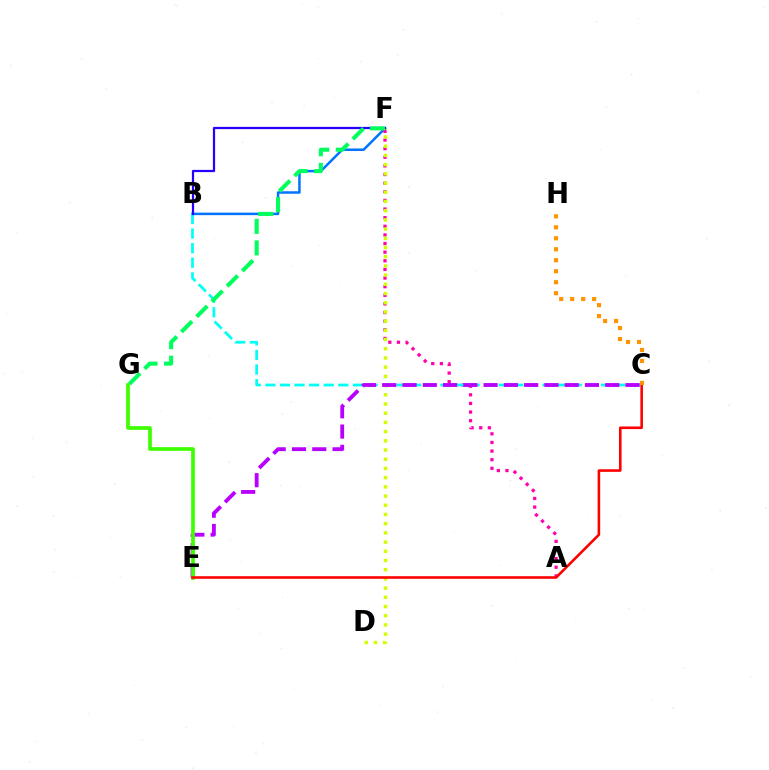{('B', 'F'): [{'color': '#0074ff', 'line_style': 'solid', 'thickness': 1.8}, {'color': '#2500ff', 'line_style': 'solid', 'thickness': 1.61}], ('A', 'F'): [{'color': '#ff00ac', 'line_style': 'dotted', 'thickness': 2.34}], ('B', 'C'): [{'color': '#00fff6', 'line_style': 'dashed', 'thickness': 1.98}], ('D', 'F'): [{'color': '#d1ff00', 'line_style': 'dotted', 'thickness': 2.5}], ('C', 'E'): [{'color': '#b900ff', 'line_style': 'dashed', 'thickness': 2.75}, {'color': '#ff0000', 'line_style': 'solid', 'thickness': 1.86}], ('E', 'G'): [{'color': '#3dff00', 'line_style': 'solid', 'thickness': 2.66}], ('C', 'H'): [{'color': '#ff9400', 'line_style': 'dotted', 'thickness': 2.98}], ('F', 'G'): [{'color': '#00ff5c', 'line_style': 'dashed', 'thickness': 2.93}]}